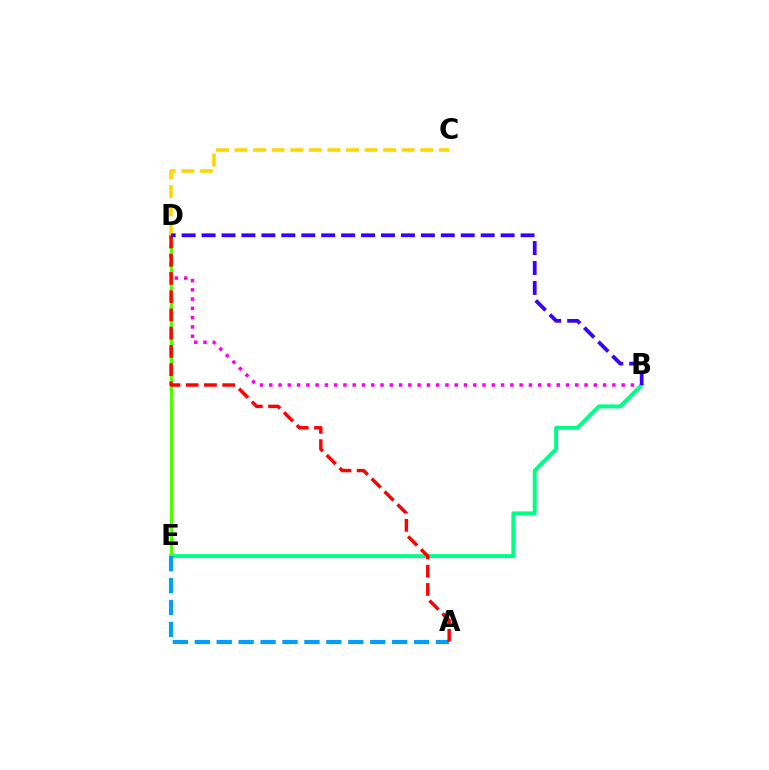{('B', 'D'): [{'color': '#ff00ed', 'line_style': 'dotted', 'thickness': 2.52}, {'color': '#3700ff', 'line_style': 'dashed', 'thickness': 2.71}], ('B', 'E'): [{'color': '#00ff86', 'line_style': 'solid', 'thickness': 2.84}], ('D', 'E'): [{'color': '#4fff00', 'line_style': 'solid', 'thickness': 2.48}], ('A', 'E'): [{'color': '#009eff', 'line_style': 'dashed', 'thickness': 2.98}], ('C', 'D'): [{'color': '#ffd500', 'line_style': 'dashed', 'thickness': 2.52}], ('A', 'D'): [{'color': '#ff0000', 'line_style': 'dashed', 'thickness': 2.48}]}